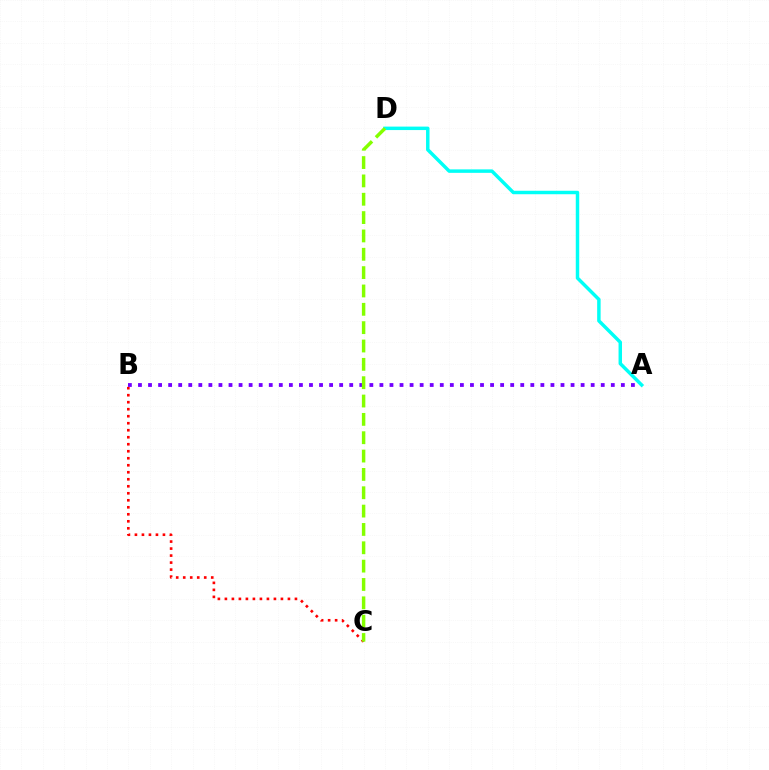{('B', 'C'): [{'color': '#ff0000', 'line_style': 'dotted', 'thickness': 1.9}], ('A', 'B'): [{'color': '#7200ff', 'line_style': 'dotted', 'thickness': 2.73}], ('A', 'D'): [{'color': '#00fff6', 'line_style': 'solid', 'thickness': 2.49}], ('C', 'D'): [{'color': '#84ff00', 'line_style': 'dashed', 'thickness': 2.49}]}